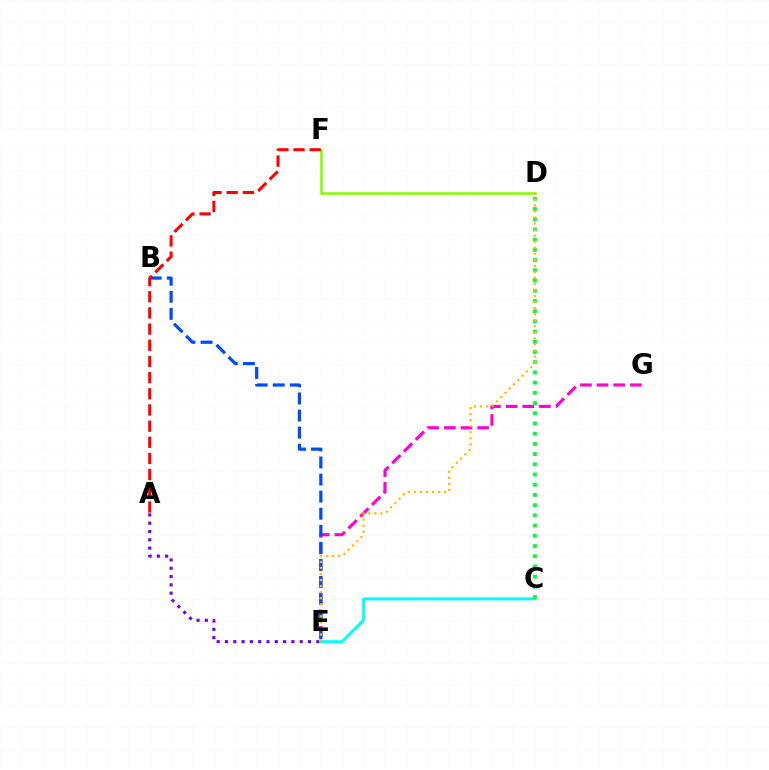{('E', 'G'): [{'color': '#ff00cf', 'line_style': 'dashed', 'thickness': 2.26}], ('B', 'E'): [{'color': '#004bff', 'line_style': 'dashed', 'thickness': 2.32}], ('A', 'E'): [{'color': '#7200ff', 'line_style': 'dotted', 'thickness': 2.26}], ('C', 'E'): [{'color': '#00fff6', 'line_style': 'solid', 'thickness': 2.12}], ('C', 'D'): [{'color': '#00ff39', 'line_style': 'dotted', 'thickness': 2.77}], ('D', 'F'): [{'color': '#84ff00', 'line_style': 'solid', 'thickness': 1.85}], ('A', 'F'): [{'color': '#ff0000', 'line_style': 'dashed', 'thickness': 2.2}], ('D', 'E'): [{'color': '#ffbd00', 'line_style': 'dotted', 'thickness': 1.64}]}